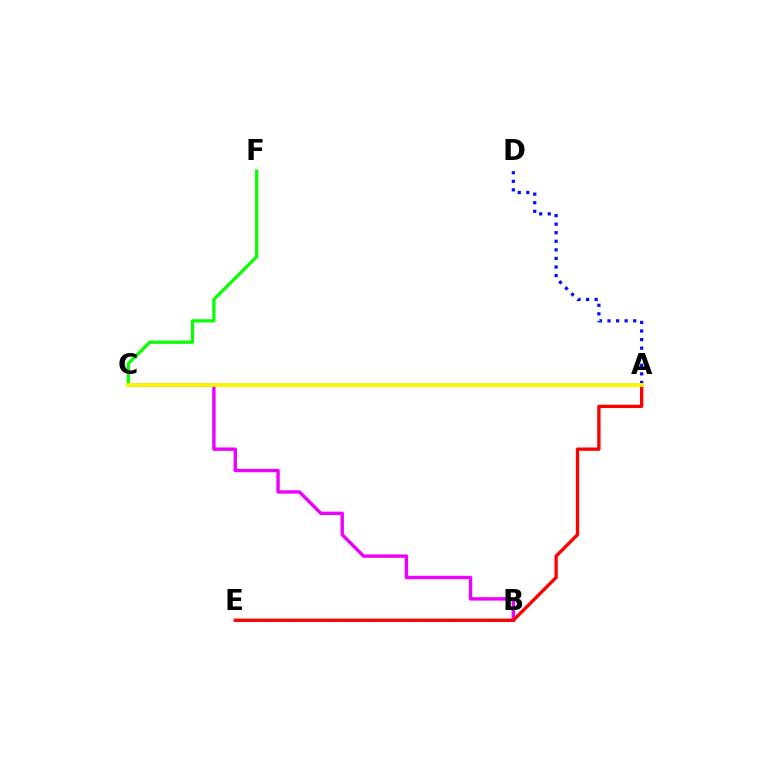{('B', 'C'): [{'color': '#ee00ff', 'line_style': 'solid', 'thickness': 2.45}], ('C', 'F'): [{'color': '#08ff00', 'line_style': 'solid', 'thickness': 2.32}], ('B', 'E'): [{'color': '#00fff6', 'line_style': 'dashed', 'thickness': 1.81}], ('A', 'E'): [{'color': '#ff0000', 'line_style': 'solid', 'thickness': 2.39}], ('A', 'D'): [{'color': '#0010ff', 'line_style': 'dotted', 'thickness': 2.33}], ('A', 'C'): [{'color': '#fcf500', 'line_style': 'solid', 'thickness': 2.75}]}